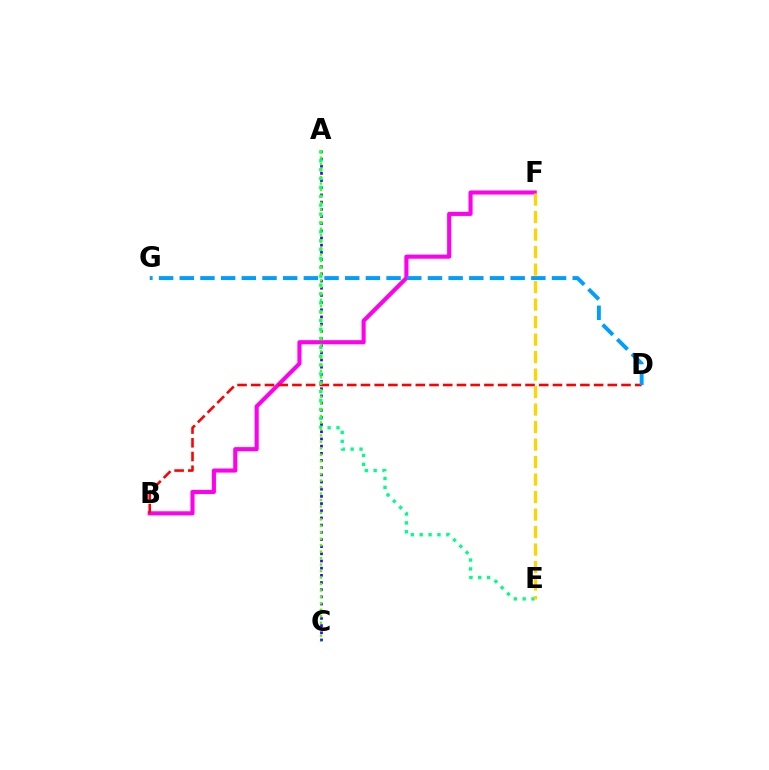{('B', 'F'): [{'color': '#ff00ed', 'line_style': 'solid', 'thickness': 2.95}], ('A', 'C'): [{'color': '#3700ff', 'line_style': 'dotted', 'thickness': 1.95}, {'color': '#4fff00', 'line_style': 'dotted', 'thickness': 1.75}], ('A', 'E'): [{'color': '#00ff86', 'line_style': 'dotted', 'thickness': 2.41}], ('B', 'D'): [{'color': '#ff0000', 'line_style': 'dashed', 'thickness': 1.86}], ('D', 'G'): [{'color': '#009eff', 'line_style': 'dashed', 'thickness': 2.81}], ('E', 'F'): [{'color': '#ffd500', 'line_style': 'dashed', 'thickness': 2.38}]}